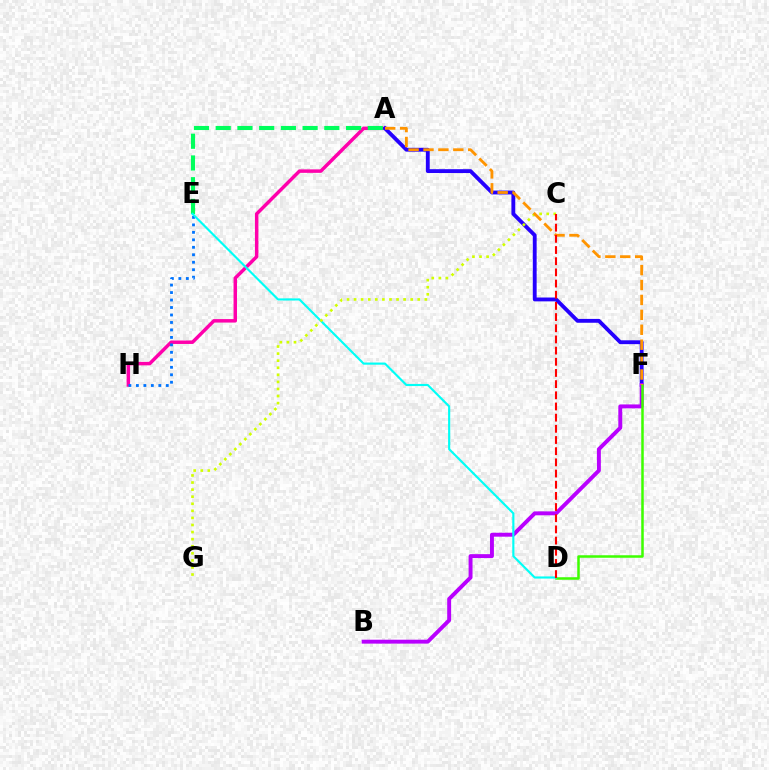{('A', 'H'): [{'color': '#ff00ac', 'line_style': 'solid', 'thickness': 2.5}], ('E', 'H'): [{'color': '#0074ff', 'line_style': 'dotted', 'thickness': 2.03}], ('A', 'F'): [{'color': '#2500ff', 'line_style': 'solid', 'thickness': 2.77}, {'color': '#ff9400', 'line_style': 'dashed', 'thickness': 2.03}], ('B', 'F'): [{'color': '#b900ff', 'line_style': 'solid', 'thickness': 2.82}], ('A', 'E'): [{'color': '#00ff5c', 'line_style': 'dashed', 'thickness': 2.95}], ('D', 'F'): [{'color': '#3dff00', 'line_style': 'solid', 'thickness': 1.8}], ('D', 'E'): [{'color': '#00fff6', 'line_style': 'solid', 'thickness': 1.54}], ('C', 'G'): [{'color': '#d1ff00', 'line_style': 'dotted', 'thickness': 1.92}], ('C', 'D'): [{'color': '#ff0000', 'line_style': 'dashed', 'thickness': 1.52}]}